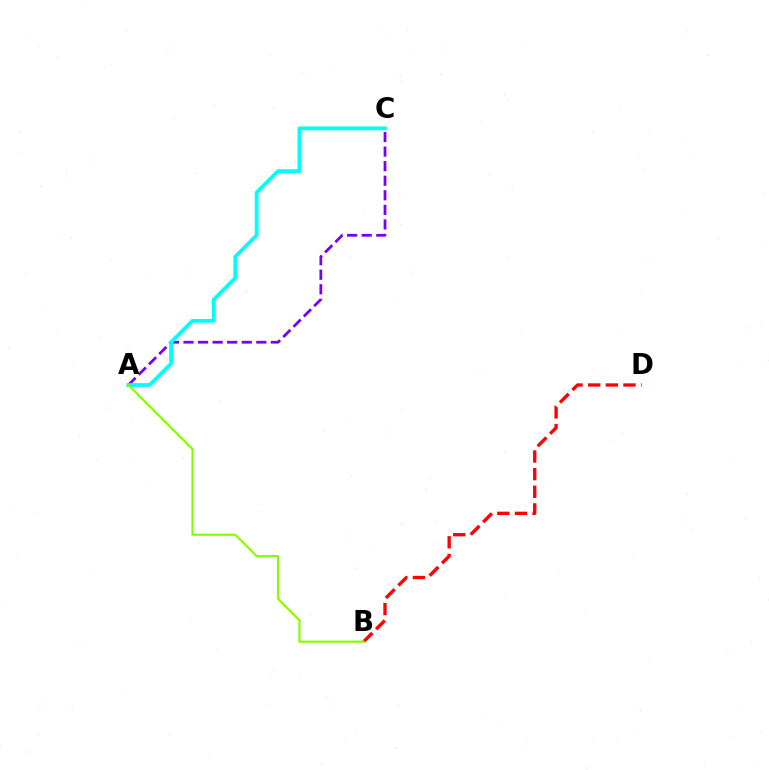{('A', 'C'): [{'color': '#7200ff', 'line_style': 'dashed', 'thickness': 1.98}, {'color': '#00fff6', 'line_style': 'solid', 'thickness': 2.72}], ('B', 'D'): [{'color': '#ff0000', 'line_style': 'dashed', 'thickness': 2.4}], ('A', 'B'): [{'color': '#84ff00', 'line_style': 'solid', 'thickness': 1.56}]}